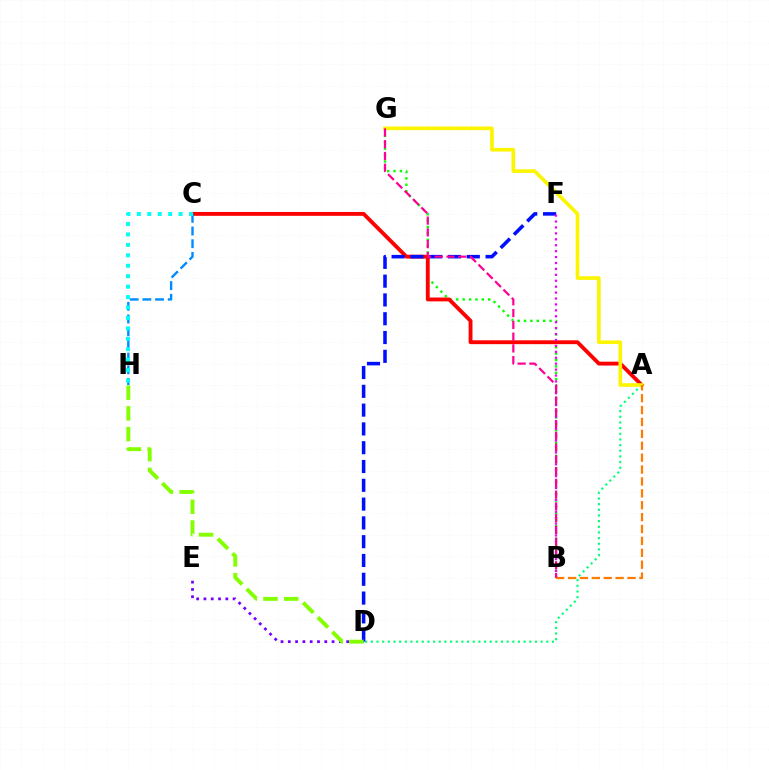{('B', 'G'): [{'color': '#08ff00', 'line_style': 'dotted', 'thickness': 1.74}, {'color': '#ff0094', 'line_style': 'dashed', 'thickness': 1.6}], ('A', 'C'): [{'color': '#ff0000', 'line_style': 'solid', 'thickness': 2.77}], ('A', 'D'): [{'color': '#00ff74', 'line_style': 'dotted', 'thickness': 1.54}], ('C', 'H'): [{'color': '#008cff', 'line_style': 'dashed', 'thickness': 1.72}, {'color': '#00fff6', 'line_style': 'dotted', 'thickness': 2.84}], ('D', 'F'): [{'color': '#0010ff', 'line_style': 'dashed', 'thickness': 2.55}], ('D', 'E'): [{'color': '#7200ff', 'line_style': 'dotted', 'thickness': 1.98}], ('B', 'F'): [{'color': '#ee00ff', 'line_style': 'dotted', 'thickness': 1.61}], ('A', 'G'): [{'color': '#fcf500', 'line_style': 'solid', 'thickness': 2.62}], ('A', 'B'): [{'color': '#ff7c00', 'line_style': 'dashed', 'thickness': 1.62}], ('D', 'H'): [{'color': '#84ff00', 'line_style': 'dashed', 'thickness': 2.81}]}